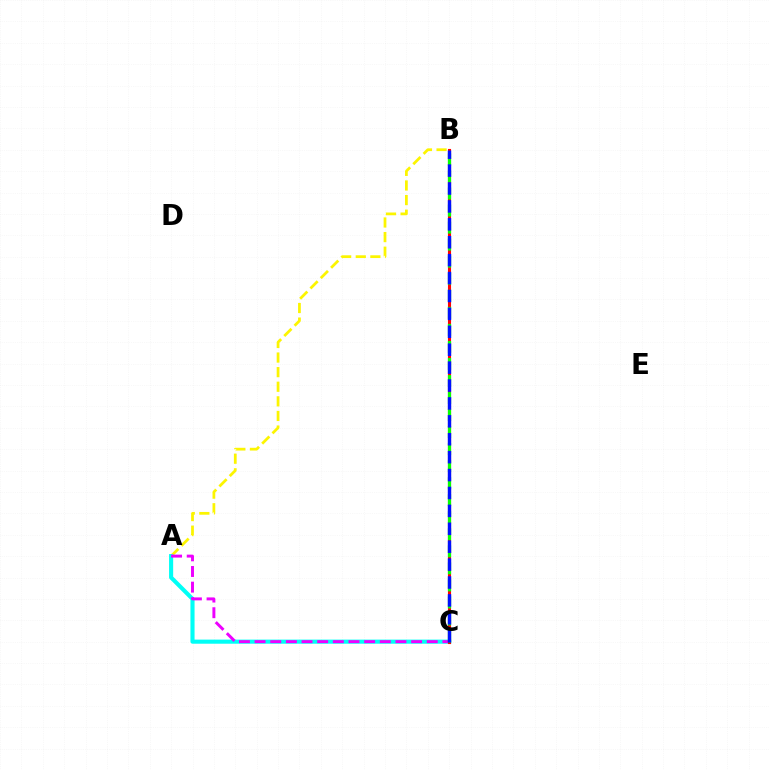{('A', 'B'): [{'color': '#fcf500', 'line_style': 'dashed', 'thickness': 1.98}], ('A', 'C'): [{'color': '#00fff6', 'line_style': 'solid', 'thickness': 2.96}, {'color': '#ee00ff', 'line_style': 'dashed', 'thickness': 2.13}], ('B', 'C'): [{'color': '#ff0000', 'line_style': 'solid', 'thickness': 2.23}, {'color': '#08ff00', 'line_style': 'dashed', 'thickness': 2.31}, {'color': '#0010ff', 'line_style': 'dashed', 'thickness': 2.43}]}